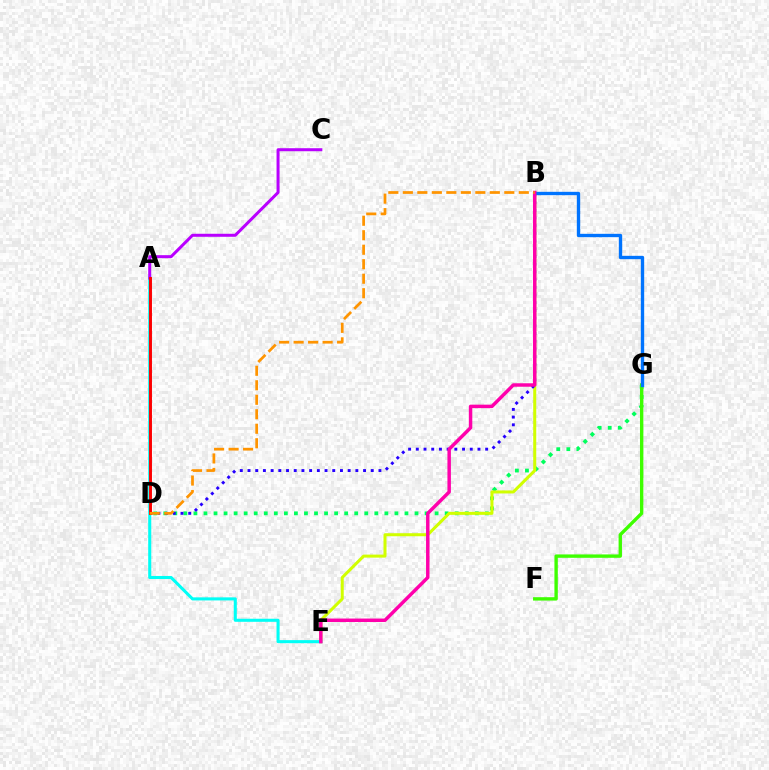{('D', 'G'): [{'color': '#00ff5c', 'line_style': 'dotted', 'thickness': 2.73}], ('B', 'E'): [{'color': '#d1ff00', 'line_style': 'solid', 'thickness': 2.18}, {'color': '#ff00ac', 'line_style': 'solid', 'thickness': 2.49}], ('B', 'D'): [{'color': '#2500ff', 'line_style': 'dotted', 'thickness': 2.09}, {'color': '#ff9400', 'line_style': 'dashed', 'thickness': 1.97}], ('A', 'E'): [{'color': '#00fff6', 'line_style': 'solid', 'thickness': 2.2}], ('F', 'G'): [{'color': '#3dff00', 'line_style': 'solid', 'thickness': 2.43}], ('A', 'C'): [{'color': '#b900ff', 'line_style': 'solid', 'thickness': 2.17}], ('B', 'G'): [{'color': '#0074ff', 'line_style': 'solid', 'thickness': 2.41}], ('A', 'D'): [{'color': '#ff0000', 'line_style': 'solid', 'thickness': 2.11}]}